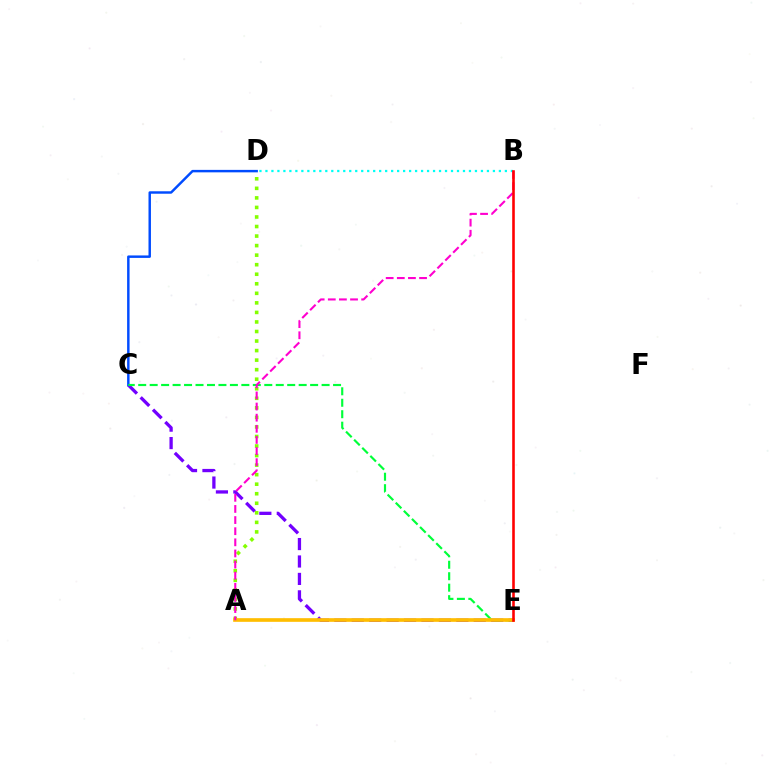{('C', 'E'): [{'color': '#7200ff', 'line_style': 'dashed', 'thickness': 2.37}, {'color': '#00ff39', 'line_style': 'dashed', 'thickness': 1.56}], ('C', 'D'): [{'color': '#004bff', 'line_style': 'solid', 'thickness': 1.77}], ('A', 'D'): [{'color': '#84ff00', 'line_style': 'dotted', 'thickness': 2.59}], ('B', 'D'): [{'color': '#00fff6', 'line_style': 'dotted', 'thickness': 1.63}], ('A', 'E'): [{'color': '#ffbd00', 'line_style': 'solid', 'thickness': 2.64}], ('A', 'B'): [{'color': '#ff00cf', 'line_style': 'dashed', 'thickness': 1.51}], ('B', 'E'): [{'color': '#ff0000', 'line_style': 'solid', 'thickness': 1.87}]}